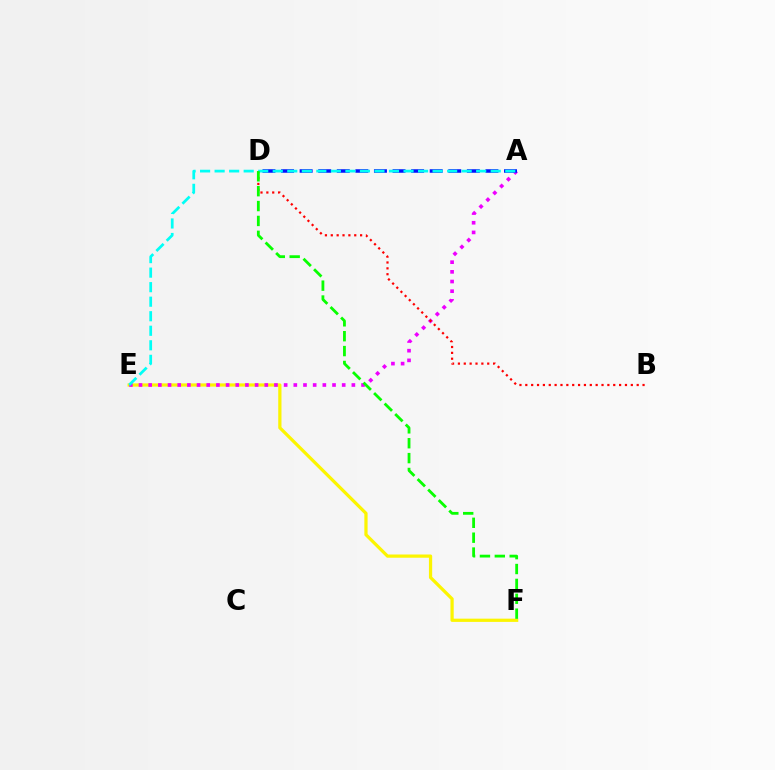{('E', 'F'): [{'color': '#fcf500', 'line_style': 'solid', 'thickness': 2.33}], ('A', 'E'): [{'color': '#ee00ff', 'line_style': 'dotted', 'thickness': 2.63}, {'color': '#00fff6', 'line_style': 'dashed', 'thickness': 1.97}], ('A', 'D'): [{'color': '#0010ff', 'line_style': 'dashed', 'thickness': 2.52}], ('B', 'D'): [{'color': '#ff0000', 'line_style': 'dotted', 'thickness': 1.59}], ('D', 'F'): [{'color': '#08ff00', 'line_style': 'dashed', 'thickness': 2.02}]}